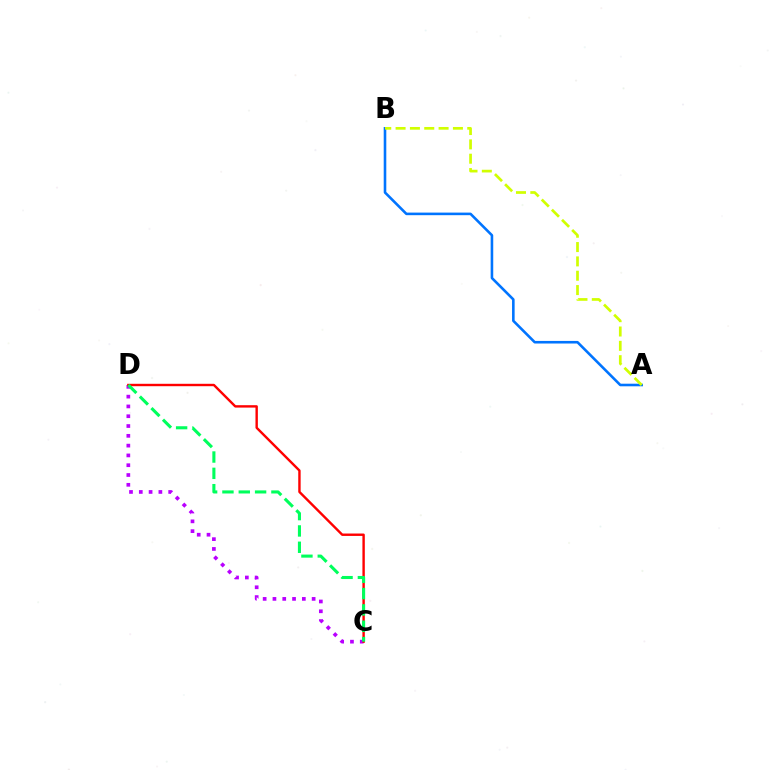{('C', 'D'): [{'color': '#b900ff', 'line_style': 'dotted', 'thickness': 2.66}, {'color': '#ff0000', 'line_style': 'solid', 'thickness': 1.73}, {'color': '#00ff5c', 'line_style': 'dashed', 'thickness': 2.22}], ('A', 'B'): [{'color': '#0074ff', 'line_style': 'solid', 'thickness': 1.87}, {'color': '#d1ff00', 'line_style': 'dashed', 'thickness': 1.95}]}